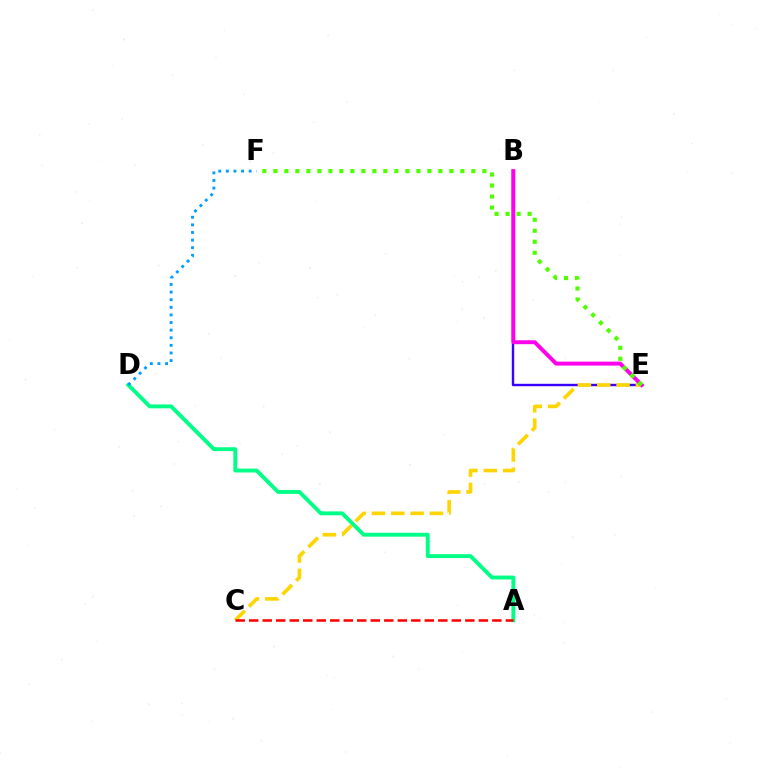{('A', 'D'): [{'color': '#00ff86', 'line_style': 'solid', 'thickness': 2.8}], ('D', 'F'): [{'color': '#009eff', 'line_style': 'dotted', 'thickness': 2.07}], ('B', 'E'): [{'color': '#3700ff', 'line_style': 'solid', 'thickness': 1.73}, {'color': '#ff00ed', 'line_style': 'solid', 'thickness': 2.83}], ('C', 'E'): [{'color': '#ffd500', 'line_style': 'dashed', 'thickness': 2.63}], ('A', 'C'): [{'color': '#ff0000', 'line_style': 'dashed', 'thickness': 1.83}], ('E', 'F'): [{'color': '#4fff00', 'line_style': 'dotted', 'thickness': 2.99}]}